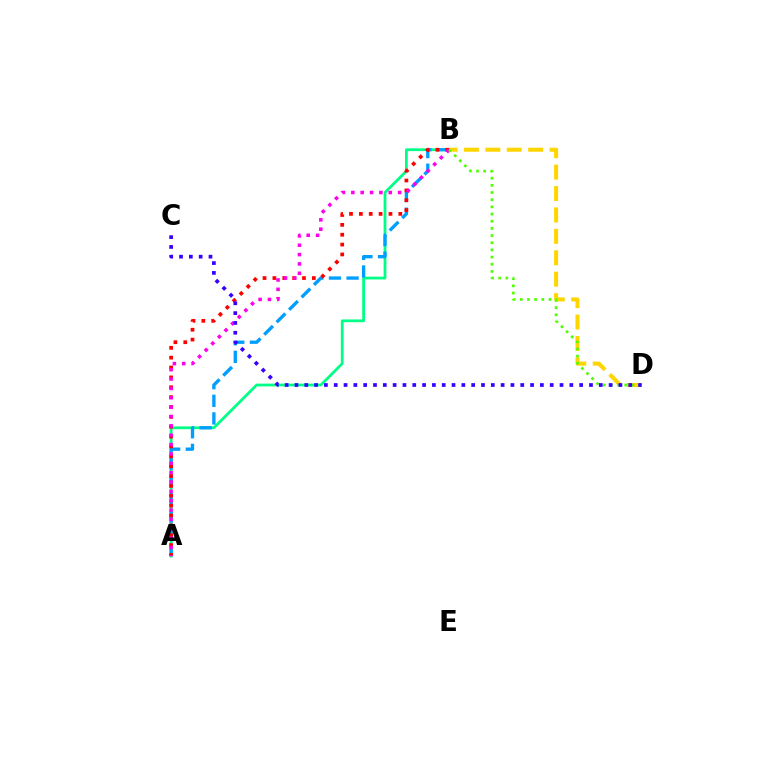{('A', 'B'): [{'color': '#00ff86', 'line_style': 'solid', 'thickness': 1.99}, {'color': '#009eff', 'line_style': 'dashed', 'thickness': 2.39}, {'color': '#ff0000', 'line_style': 'dotted', 'thickness': 2.68}, {'color': '#ff00ed', 'line_style': 'dotted', 'thickness': 2.54}], ('B', 'D'): [{'color': '#ffd500', 'line_style': 'dashed', 'thickness': 2.91}, {'color': '#4fff00', 'line_style': 'dotted', 'thickness': 1.95}], ('C', 'D'): [{'color': '#3700ff', 'line_style': 'dotted', 'thickness': 2.67}]}